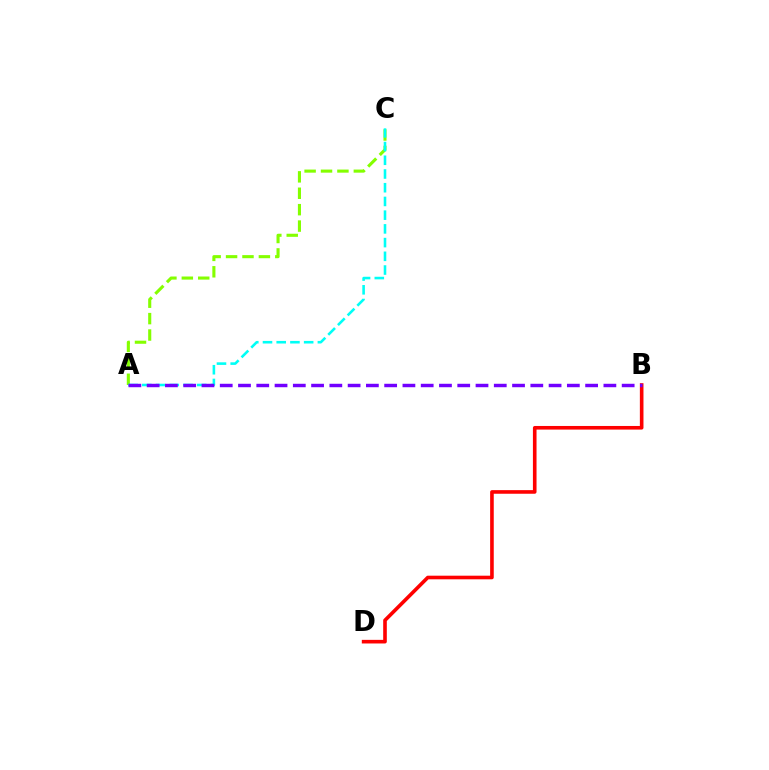{('A', 'C'): [{'color': '#84ff00', 'line_style': 'dashed', 'thickness': 2.23}, {'color': '#00fff6', 'line_style': 'dashed', 'thickness': 1.86}], ('B', 'D'): [{'color': '#ff0000', 'line_style': 'solid', 'thickness': 2.6}], ('A', 'B'): [{'color': '#7200ff', 'line_style': 'dashed', 'thickness': 2.48}]}